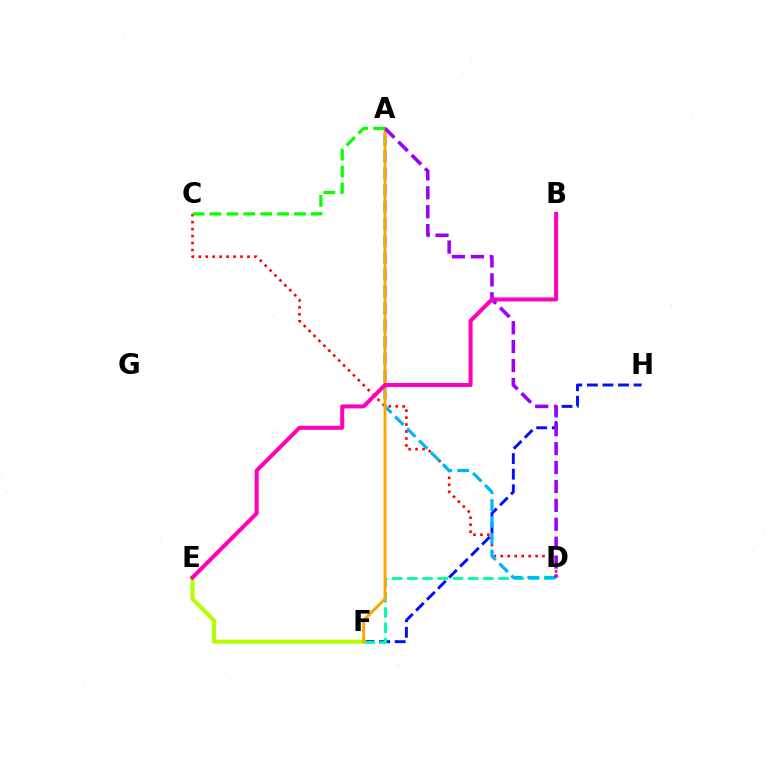{('F', 'H'): [{'color': '#0010ff', 'line_style': 'dashed', 'thickness': 2.12}], ('C', 'D'): [{'color': '#ff0000', 'line_style': 'dotted', 'thickness': 1.89}], ('D', 'F'): [{'color': '#00ff9d', 'line_style': 'dashed', 'thickness': 2.07}], ('E', 'F'): [{'color': '#b3ff00', 'line_style': 'solid', 'thickness': 2.92}], ('A', 'D'): [{'color': '#00b5ff', 'line_style': 'dashed', 'thickness': 2.3}, {'color': '#9b00ff', 'line_style': 'dashed', 'thickness': 2.57}], ('A', 'F'): [{'color': '#ffa500', 'line_style': 'solid', 'thickness': 2.1}], ('A', 'C'): [{'color': '#08ff00', 'line_style': 'dashed', 'thickness': 2.3}], ('B', 'E'): [{'color': '#ff00bd', 'line_style': 'solid', 'thickness': 2.9}]}